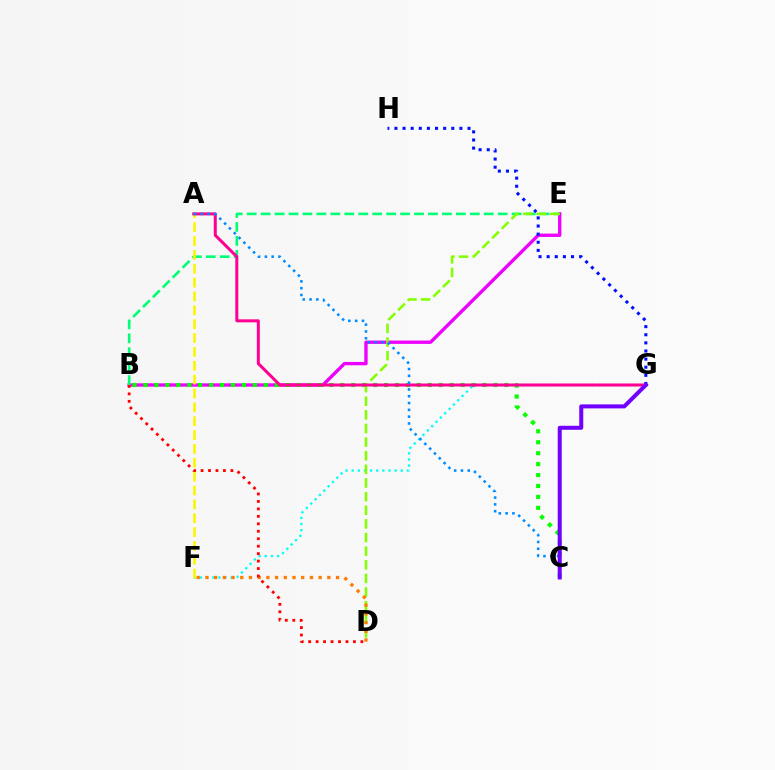{('B', 'E'): [{'color': '#ee00ff', 'line_style': 'solid', 'thickness': 2.41}, {'color': '#00ff74', 'line_style': 'dashed', 'thickness': 1.89}], ('B', 'C'): [{'color': '#08ff00', 'line_style': 'dotted', 'thickness': 2.97}], ('F', 'G'): [{'color': '#00fff6', 'line_style': 'dotted', 'thickness': 1.66}], ('A', 'F'): [{'color': '#fcf500', 'line_style': 'dashed', 'thickness': 1.88}], ('D', 'E'): [{'color': '#84ff00', 'line_style': 'dashed', 'thickness': 1.85}], ('A', 'G'): [{'color': '#ff0094', 'line_style': 'solid', 'thickness': 2.18}], ('A', 'C'): [{'color': '#008cff', 'line_style': 'dotted', 'thickness': 1.85}], ('D', 'F'): [{'color': '#ff7c00', 'line_style': 'dotted', 'thickness': 2.37}], ('G', 'H'): [{'color': '#0010ff', 'line_style': 'dotted', 'thickness': 2.21}], ('C', 'G'): [{'color': '#7200ff', 'line_style': 'solid', 'thickness': 2.88}], ('B', 'D'): [{'color': '#ff0000', 'line_style': 'dotted', 'thickness': 2.03}]}